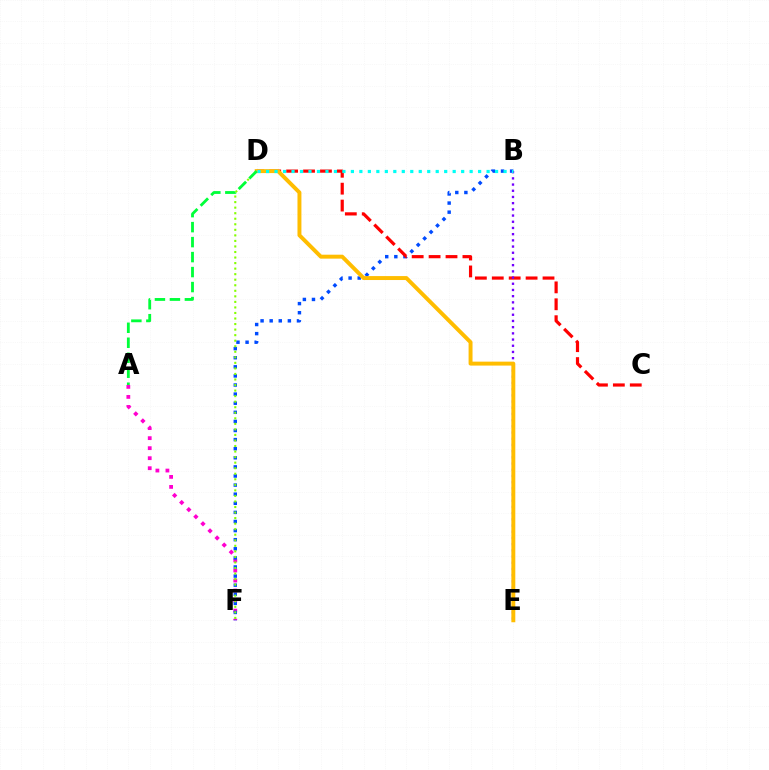{('A', 'F'): [{'color': '#ff00cf', 'line_style': 'dotted', 'thickness': 2.72}], ('B', 'F'): [{'color': '#004bff', 'line_style': 'dotted', 'thickness': 2.47}], ('C', 'D'): [{'color': '#ff0000', 'line_style': 'dashed', 'thickness': 2.3}], ('B', 'E'): [{'color': '#7200ff', 'line_style': 'dotted', 'thickness': 1.68}], ('D', 'F'): [{'color': '#84ff00', 'line_style': 'dotted', 'thickness': 1.51}], ('D', 'E'): [{'color': '#ffbd00', 'line_style': 'solid', 'thickness': 2.84}], ('A', 'D'): [{'color': '#00ff39', 'line_style': 'dashed', 'thickness': 2.04}], ('B', 'D'): [{'color': '#00fff6', 'line_style': 'dotted', 'thickness': 2.3}]}